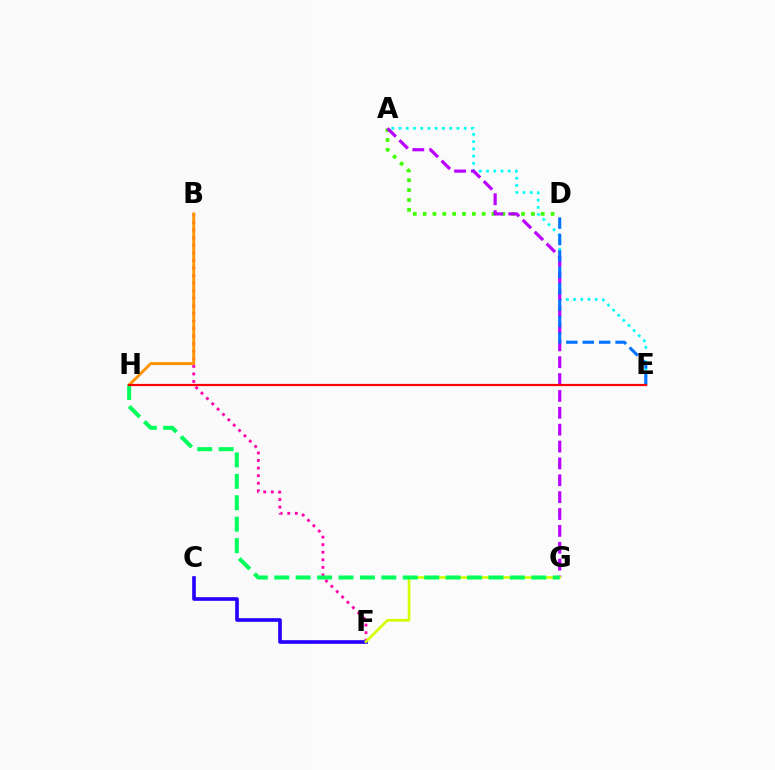{('A', 'E'): [{'color': '#00fff6', 'line_style': 'dotted', 'thickness': 1.97}], ('A', 'D'): [{'color': '#3dff00', 'line_style': 'dotted', 'thickness': 2.67}], ('A', 'G'): [{'color': '#b900ff', 'line_style': 'dashed', 'thickness': 2.29}], ('B', 'F'): [{'color': '#ff00ac', 'line_style': 'dotted', 'thickness': 2.06}], ('D', 'E'): [{'color': '#0074ff', 'line_style': 'dashed', 'thickness': 2.23}], ('C', 'F'): [{'color': '#2500ff', 'line_style': 'solid', 'thickness': 2.62}], ('F', 'G'): [{'color': '#d1ff00', 'line_style': 'solid', 'thickness': 1.91}], ('B', 'H'): [{'color': '#ff9400', 'line_style': 'solid', 'thickness': 2.11}], ('G', 'H'): [{'color': '#00ff5c', 'line_style': 'dashed', 'thickness': 2.91}], ('E', 'H'): [{'color': '#ff0000', 'line_style': 'solid', 'thickness': 1.59}]}